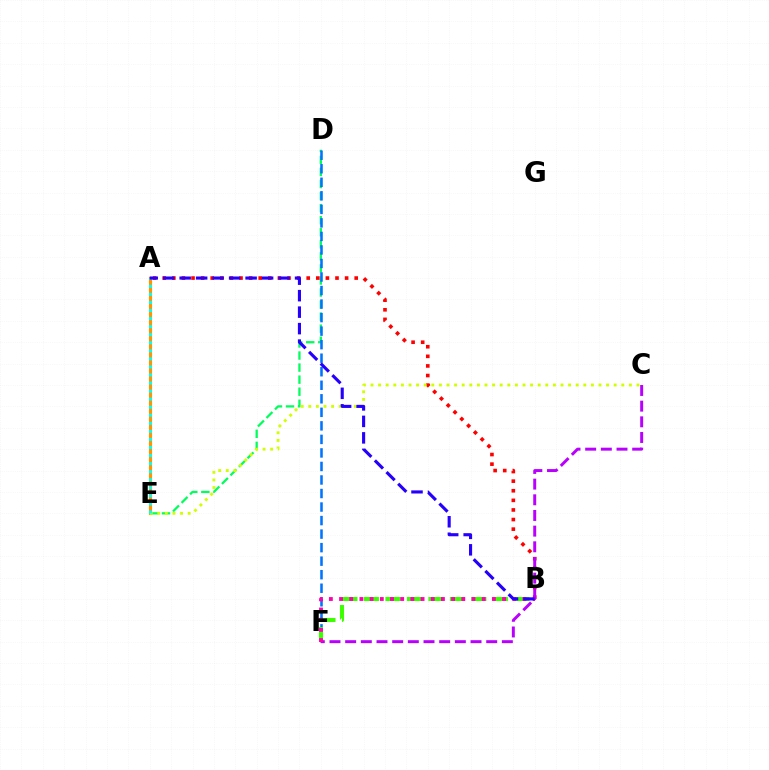{('A', 'E'): [{'color': '#ff9400', 'line_style': 'solid', 'thickness': 2.28}, {'color': '#00fff6', 'line_style': 'dotted', 'thickness': 2.19}], ('D', 'E'): [{'color': '#00ff5c', 'line_style': 'dashed', 'thickness': 1.64}], ('D', 'F'): [{'color': '#0074ff', 'line_style': 'dashed', 'thickness': 1.84}], ('A', 'B'): [{'color': '#ff0000', 'line_style': 'dotted', 'thickness': 2.61}, {'color': '#2500ff', 'line_style': 'dashed', 'thickness': 2.24}], ('C', 'E'): [{'color': '#d1ff00', 'line_style': 'dotted', 'thickness': 2.06}], ('B', 'F'): [{'color': '#3dff00', 'line_style': 'dashed', 'thickness': 2.92}, {'color': '#ff00ac', 'line_style': 'dotted', 'thickness': 2.77}], ('C', 'F'): [{'color': '#b900ff', 'line_style': 'dashed', 'thickness': 2.13}]}